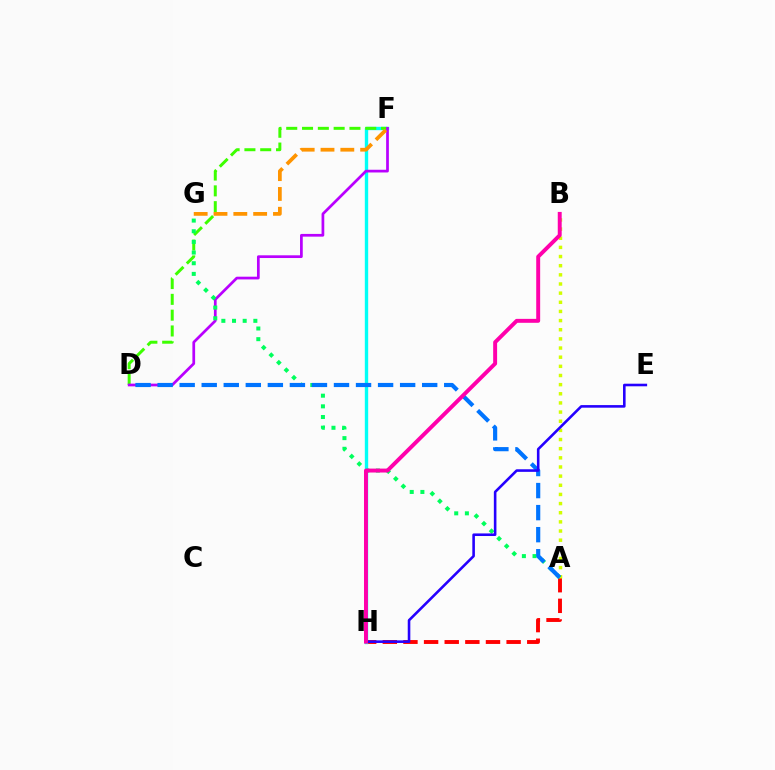{('A', 'H'): [{'color': '#ff0000', 'line_style': 'dashed', 'thickness': 2.8}], ('F', 'H'): [{'color': '#00fff6', 'line_style': 'solid', 'thickness': 2.42}], ('D', 'F'): [{'color': '#3dff00', 'line_style': 'dashed', 'thickness': 2.15}, {'color': '#b900ff', 'line_style': 'solid', 'thickness': 1.96}], ('A', 'B'): [{'color': '#d1ff00', 'line_style': 'dotted', 'thickness': 2.49}], ('A', 'G'): [{'color': '#00ff5c', 'line_style': 'dotted', 'thickness': 2.9}], ('A', 'D'): [{'color': '#0074ff', 'line_style': 'dashed', 'thickness': 3.0}], ('E', 'H'): [{'color': '#2500ff', 'line_style': 'solid', 'thickness': 1.86}], ('B', 'H'): [{'color': '#ff00ac', 'line_style': 'solid', 'thickness': 2.83}], ('F', 'G'): [{'color': '#ff9400', 'line_style': 'dashed', 'thickness': 2.69}]}